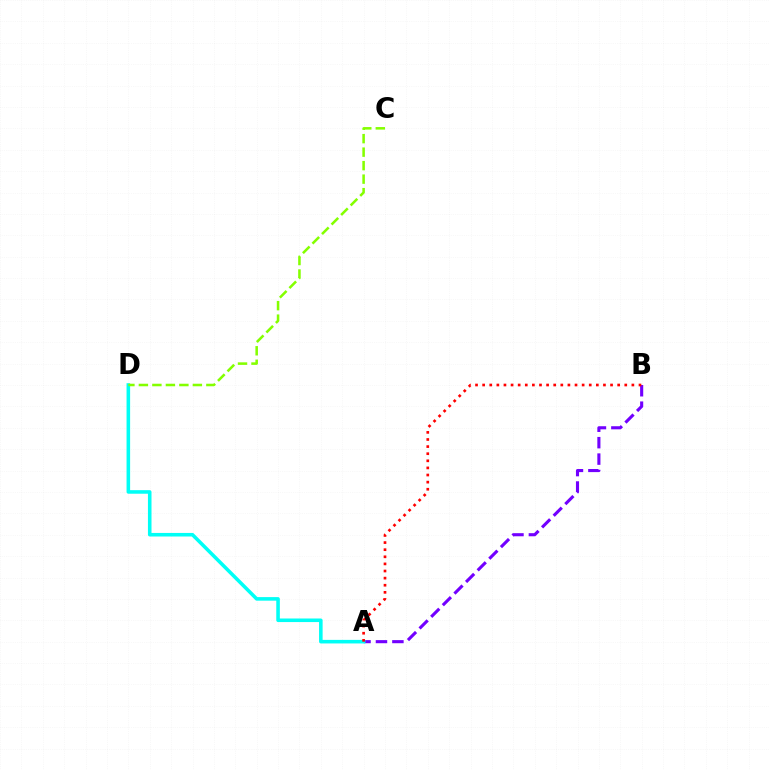{('A', 'B'): [{'color': '#7200ff', 'line_style': 'dashed', 'thickness': 2.23}, {'color': '#ff0000', 'line_style': 'dotted', 'thickness': 1.93}], ('A', 'D'): [{'color': '#00fff6', 'line_style': 'solid', 'thickness': 2.57}], ('C', 'D'): [{'color': '#84ff00', 'line_style': 'dashed', 'thickness': 1.83}]}